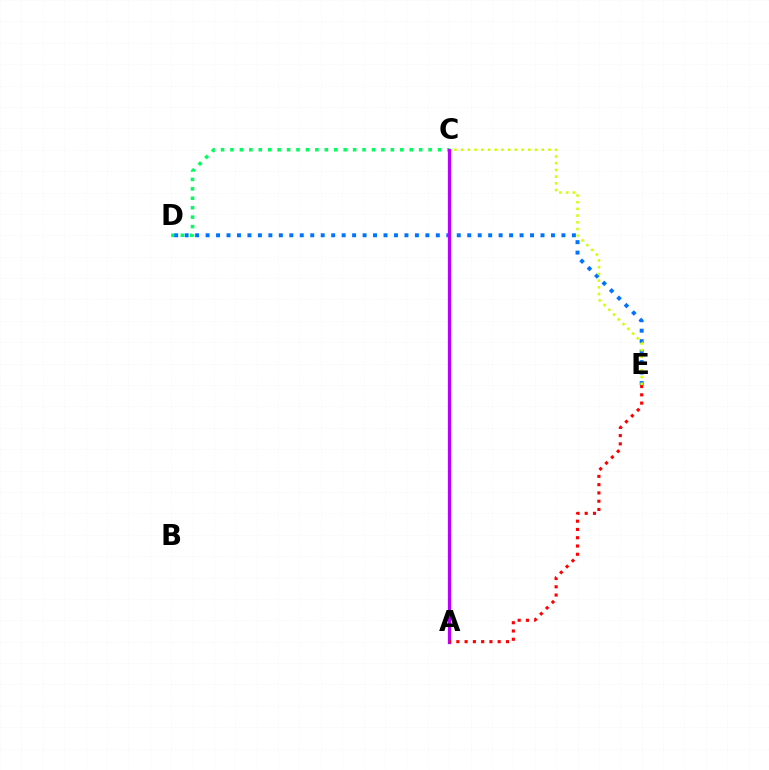{('C', 'D'): [{'color': '#00ff5c', 'line_style': 'dotted', 'thickness': 2.56}], ('D', 'E'): [{'color': '#0074ff', 'line_style': 'dotted', 'thickness': 2.84}], ('C', 'E'): [{'color': '#d1ff00', 'line_style': 'dotted', 'thickness': 1.82}], ('A', 'C'): [{'color': '#b900ff', 'line_style': 'solid', 'thickness': 2.37}], ('A', 'E'): [{'color': '#ff0000', 'line_style': 'dotted', 'thickness': 2.25}]}